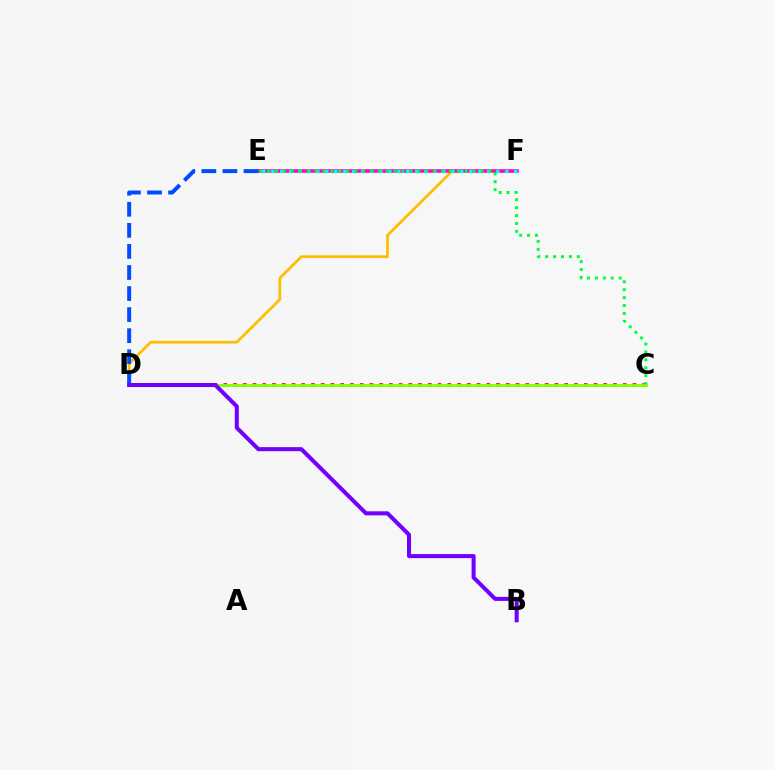{('D', 'F'): [{'color': '#ffbd00', 'line_style': 'solid', 'thickness': 1.96}], ('E', 'F'): [{'color': '#ff00cf', 'line_style': 'solid', 'thickness': 2.56}, {'color': '#00fff6', 'line_style': 'dotted', 'thickness': 2.45}], ('C', 'D'): [{'color': '#ff0000', 'line_style': 'dotted', 'thickness': 2.65}, {'color': '#84ff00', 'line_style': 'solid', 'thickness': 2.07}], ('C', 'E'): [{'color': '#00ff39', 'line_style': 'dotted', 'thickness': 2.15}], ('D', 'E'): [{'color': '#004bff', 'line_style': 'dashed', 'thickness': 2.86}], ('B', 'D'): [{'color': '#7200ff', 'line_style': 'solid', 'thickness': 2.91}]}